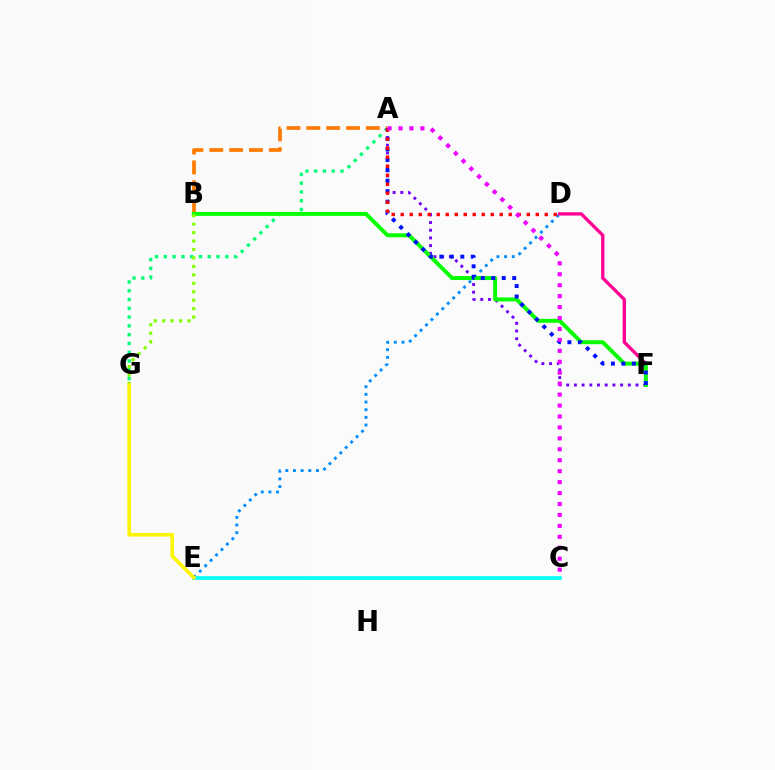{('D', 'E'): [{'color': '#008cff', 'line_style': 'dotted', 'thickness': 2.08}], ('A', 'G'): [{'color': '#00ff74', 'line_style': 'dotted', 'thickness': 2.39}], ('A', 'B'): [{'color': '#ff7c00', 'line_style': 'dashed', 'thickness': 2.7}], ('C', 'E'): [{'color': '#00fff6', 'line_style': 'solid', 'thickness': 2.6}], ('D', 'F'): [{'color': '#ff0094', 'line_style': 'solid', 'thickness': 2.39}], ('A', 'F'): [{'color': '#7200ff', 'line_style': 'dotted', 'thickness': 2.09}, {'color': '#0010ff', 'line_style': 'dotted', 'thickness': 2.84}], ('B', 'F'): [{'color': '#08ff00', 'line_style': 'solid', 'thickness': 2.84}], ('B', 'G'): [{'color': '#84ff00', 'line_style': 'dotted', 'thickness': 2.3}], ('A', 'D'): [{'color': '#ff0000', 'line_style': 'dotted', 'thickness': 2.45}], ('A', 'C'): [{'color': '#ee00ff', 'line_style': 'dotted', 'thickness': 2.97}], ('E', 'G'): [{'color': '#fcf500', 'line_style': 'solid', 'thickness': 2.6}]}